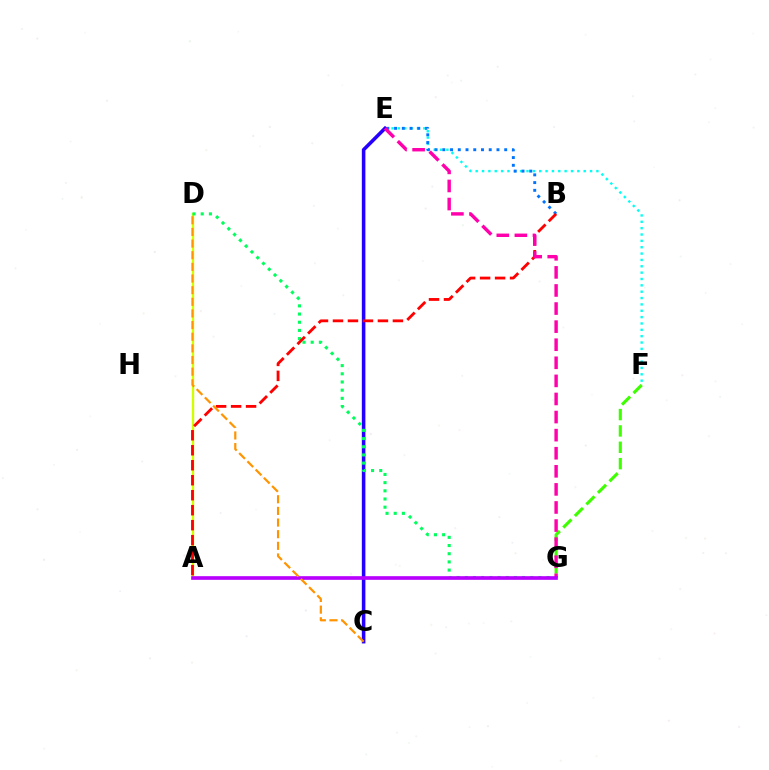{('E', 'F'): [{'color': '#00fff6', 'line_style': 'dotted', 'thickness': 1.73}], ('B', 'E'): [{'color': '#0074ff', 'line_style': 'dotted', 'thickness': 2.1}], ('A', 'D'): [{'color': '#d1ff00', 'line_style': 'solid', 'thickness': 1.7}], ('C', 'E'): [{'color': '#2500ff', 'line_style': 'solid', 'thickness': 2.56}], ('D', 'G'): [{'color': '#00ff5c', 'line_style': 'dotted', 'thickness': 2.22}], ('A', 'B'): [{'color': '#ff0000', 'line_style': 'dashed', 'thickness': 2.04}], ('F', 'G'): [{'color': '#3dff00', 'line_style': 'dashed', 'thickness': 2.22}], ('E', 'G'): [{'color': '#ff00ac', 'line_style': 'dashed', 'thickness': 2.46}], ('A', 'G'): [{'color': '#b900ff', 'line_style': 'solid', 'thickness': 2.63}], ('C', 'D'): [{'color': '#ff9400', 'line_style': 'dashed', 'thickness': 1.58}]}